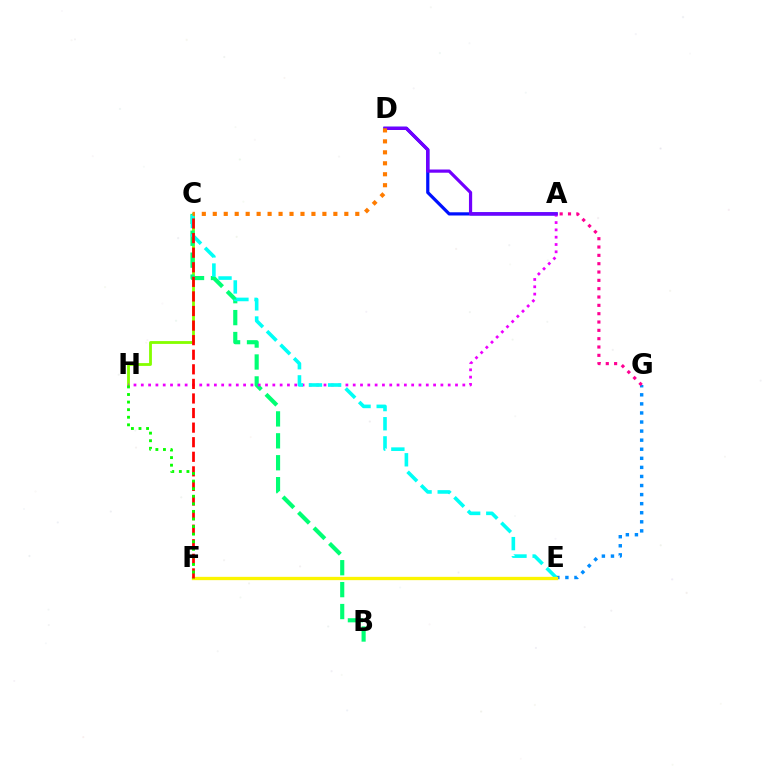{('E', 'G'): [{'color': '#008cff', 'line_style': 'dotted', 'thickness': 2.46}], ('C', 'H'): [{'color': '#84ff00', 'line_style': 'solid', 'thickness': 2.03}], ('B', 'C'): [{'color': '#00ff74', 'line_style': 'dashed', 'thickness': 2.98}], ('A', 'D'): [{'color': '#0010ff', 'line_style': 'solid', 'thickness': 2.31}, {'color': '#7200ff', 'line_style': 'solid', 'thickness': 2.31}], ('A', 'H'): [{'color': '#ee00ff', 'line_style': 'dotted', 'thickness': 1.99}], ('C', 'E'): [{'color': '#00fff6', 'line_style': 'dashed', 'thickness': 2.6}], ('E', 'F'): [{'color': '#fcf500', 'line_style': 'solid', 'thickness': 2.38}], ('C', 'F'): [{'color': '#ff0000', 'line_style': 'dashed', 'thickness': 1.98}], ('F', 'H'): [{'color': '#08ff00', 'line_style': 'dotted', 'thickness': 2.06}], ('C', 'D'): [{'color': '#ff7c00', 'line_style': 'dotted', 'thickness': 2.98}], ('A', 'G'): [{'color': '#ff0094', 'line_style': 'dotted', 'thickness': 2.26}]}